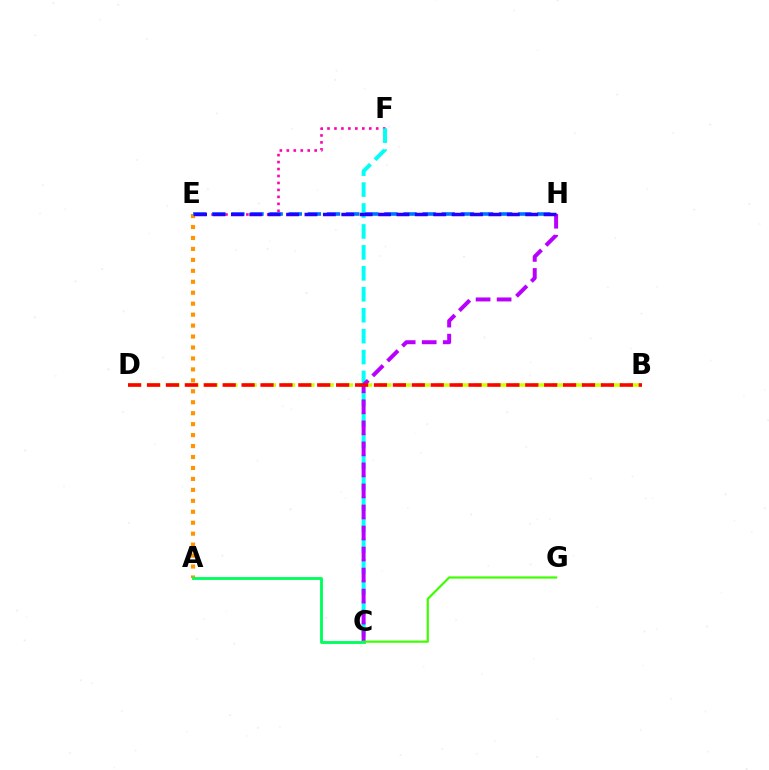{('B', 'D'): [{'color': '#d1ff00', 'line_style': 'dashed', 'thickness': 2.62}, {'color': '#ff0000', 'line_style': 'dashed', 'thickness': 2.57}], ('E', 'F'): [{'color': '#ff00ac', 'line_style': 'dotted', 'thickness': 1.89}], ('C', 'F'): [{'color': '#00fff6', 'line_style': 'dashed', 'thickness': 2.84}], ('A', 'E'): [{'color': '#ff9400', 'line_style': 'dotted', 'thickness': 2.98}], ('C', 'H'): [{'color': '#b900ff', 'line_style': 'dashed', 'thickness': 2.86}], ('E', 'H'): [{'color': '#0074ff', 'line_style': 'dashed', 'thickness': 2.6}, {'color': '#2500ff', 'line_style': 'dashed', 'thickness': 2.5}], ('C', 'G'): [{'color': '#3dff00', 'line_style': 'solid', 'thickness': 1.58}], ('A', 'C'): [{'color': '#00ff5c', 'line_style': 'solid', 'thickness': 2.07}]}